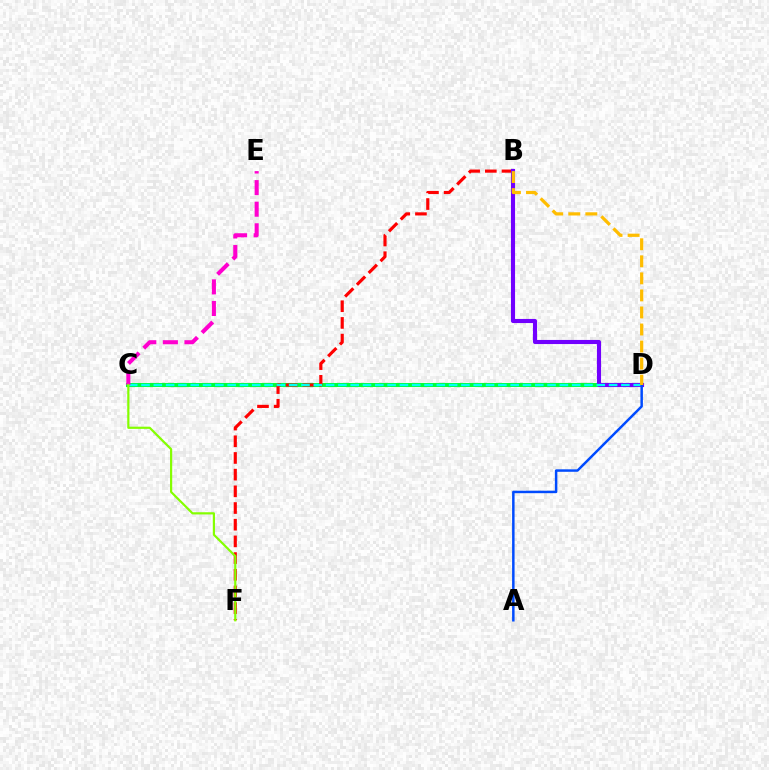{('C', 'D'): [{'color': '#00ff39', 'line_style': 'solid', 'thickness': 2.93}, {'color': '#00fff6', 'line_style': 'dashed', 'thickness': 1.67}], ('B', 'F'): [{'color': '#ff0000', 'line_style': 'dashed', 'thickness': 2.27}], ('B', 'D'): [{'color': '#7200ff', 'line_style': 'solid', 'thickness': 2.96}, {'color': '#ffbd00', 'line_style': 'dashed', 'thickness': 2.32}], ('A', 'D'): [{'color': '#004bff', 'line_style': 'solid', 'thickness': 1.78}], ('C', 'E'): [{'color': '#ff00cf', 'line_style': 'dashed', 'thickness': 2.93}], ('C', 'F'): [{'color': '#84ff00', 'line_style': 'solid', 'thickness': 1.58}]}